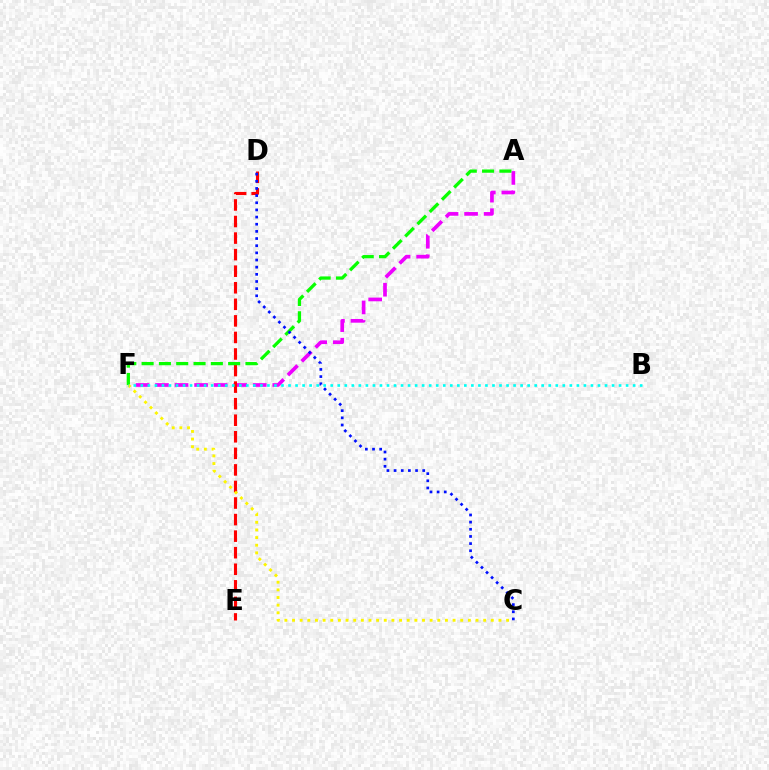{('A', 'F'): [{'color': '#ee00ff', 'line_style': 'dashed', 'thickness': 2.66}, {'color': '#08ff00', 'line_style': 'dashed', 'thickness': 2.35}], ('D', 'E'): [{'color': '#ff0000', 'line_style': 'dashed', 'thickness': 2.25}], ('C', 'D'): [{'color': '#0010ff', 'line_style': 'dotted', 'thickness': 1.94}], ('C', 'F'): [{'color': '#fcf500', 'line_style': 'dotted', 'thickness': 2.08}], ('B', 'F'): [{'color': '#00fff6', 'line_style': 'dotted', 'thickness': 1.91}]}